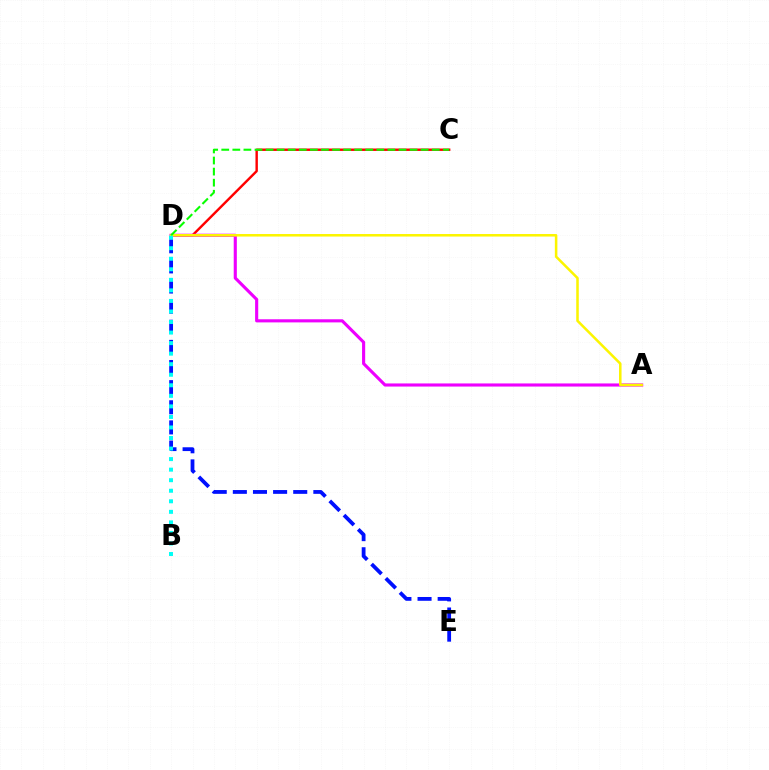{('C', 'D'): [{'color': '#ff0000', 'line_style': 'solid', 'thickness': 1.74}, {'color': '#08ff00', 'line_style': 'dashed', 'thickness': 1.5}], ('A', 'D'): [{'color': '#ee00ff', 'line_style': 'solid', 'thickness': 2.25}, {'color': '#fcf500', 'line_style': 'solid', 'thickness': 1.82}], ('D', 'E'): [{'color': '#0010ff', 'line_style': 'dashed', 'thickness': 2.73}], ('B', 'D'): [{'color': '#00fff6', 'line_style': 'dotted', 'thickness': 2.87}]}